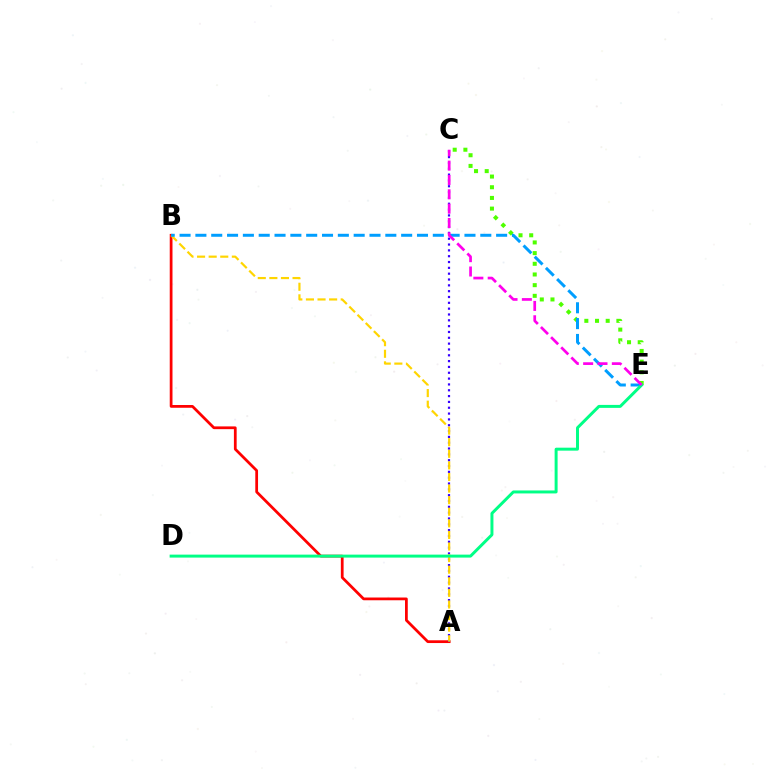{('A', 'B'): [{'color': '#ff0000', 'line_style': 'solid', 'thickness': 1.98}, {'color': '#ffd500', 'line_style': 'dashed', 'thickness': 1.57}], ('A', 'C'): [{'color': '#3700ff', 'line_style': 'dotted', 'thickness': 1.58}], ('C', 'E'): [{'color': '#4fff00', 'line_style': 'dotted', 'thickness': 2.9}, {'color': '#ff00ed', 'line_style': 'dashed', 'thickness': 1.95}], ('B', 'E'): [{'color': '#009eff', 'line_style': 'dashed', 'thickness': 2.15}], ('D', 'E'): [{'color': '#00ff86', 'line_style': 'solid', 'thickness': 2.14}]}